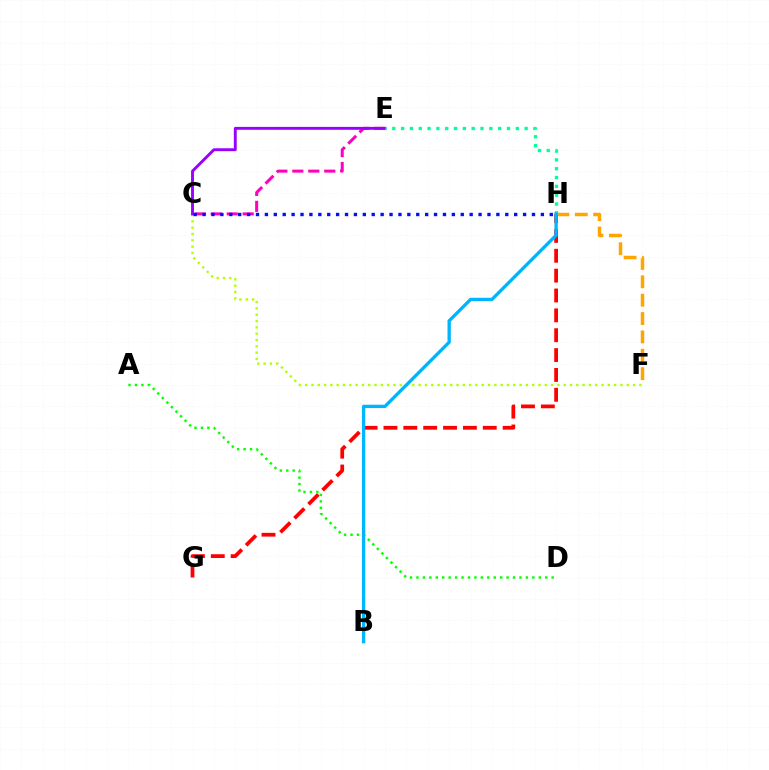{('C', 'F'): [{'color': '#b3ff00', 'line_style': 'dotted', 'thickness': 1.71}], ('F', 'H'): [{'color': '#ffa500', 'line_style': 'dashed', 'thickness': 2.49}], ('G', 'H'): [{'color': '#ff0000', 'line_style': 'dashed', 'thickness': 2.7}], ('C', 'E'): [{'color': '#ff00bd', 'line_style': 'dashed', 'thickness': 2.17}, {'color': '#9b00ff', 'line_style': 'solid', 'thickness': 2.09}], ('E', 'H'): [{'color': '#00ff9d', 'line_style': 'dotted', 'thickness': 2.4}], ('C', 'H'): [{'color': '#0010ff', 'line_style': 'dotted', 'thickness': 2.42}], ('A', 'D'): [{'color': '#08ff00', 'line_style': 'dotted', 'thickness': 1.75}], ('B', 'H'): [{'color': '#00b5ff', 'line_style': 'solid', 'thickness': 2.39}]}